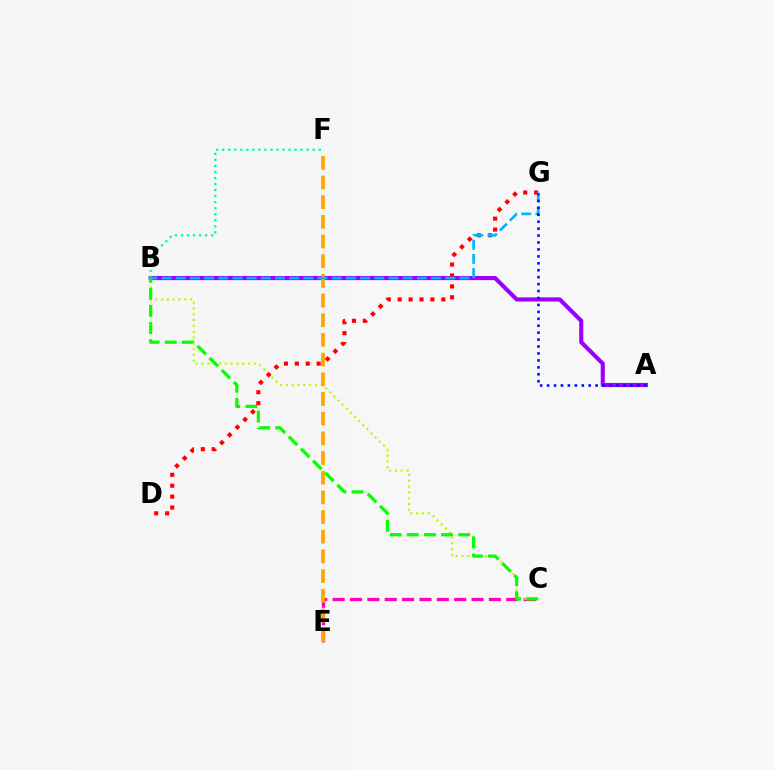{('A', 'B'): [{'color': '#9b00ff', 'line_style': 'solid', 'thickness': 2.98}], ('C', 'E'): [{'color': '#ff00bd', 'line_style': 'dashed', 'thickness': 2.36}], ('B', 'C'): [{'color': '#b3ff00', 'line_style': 'dotted', 'thickness': 1.58}, {'color': '#08ff00', 'line_style': 'dashed', 'thickness': 2.32}], ('B', 'F'): [{'color': '#00ff9d', 'line_style': 'dotted', 'thickness': 1.64}], ('E', 'F'): [{'color': '#ffa500', 'line_style': 'dashed', 'thickness': 2.67}], ('D', 'G'): [{'color': '#ff0000', 'line_style': 'dotted', 'thickness': 2.97}], ('B', 'G'): [{'color': '#00b5ff', 'line_style': 'dashed', 'thickness': 1.93}], ('A', 'G'): [{'color': '#0010ff', 'line_style': 'dotted', 'thickness': 1.88}]}